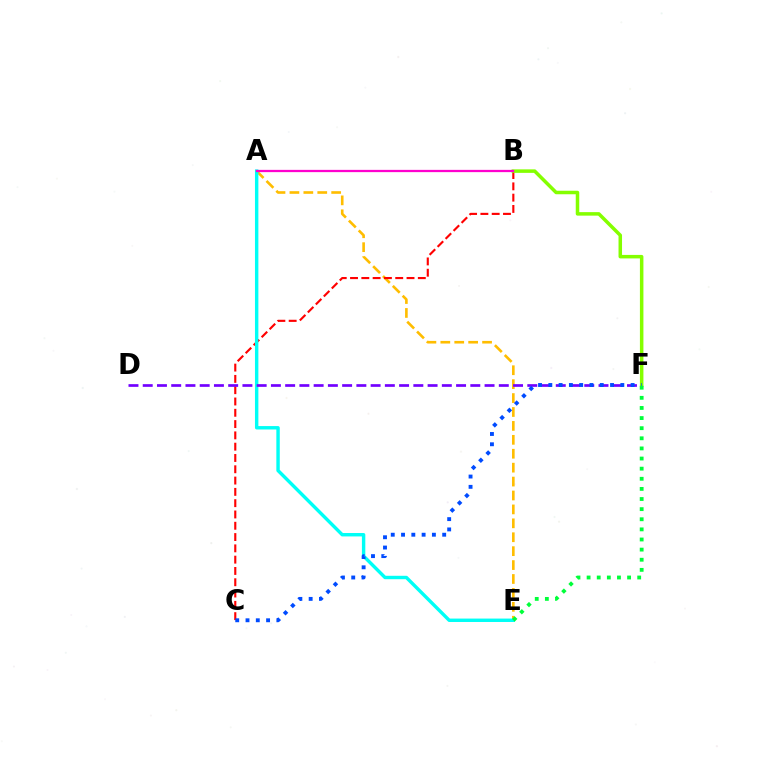{('A', 'E'): [{'color': '#ffbd00', 'line_style': 'dashed', 'thickness': 1.89}, {'color': '#00fff6', 'line_style': 'solid', 'thickness': 2.46}], ('B', 'C'): [{'color': '#ff0000', 'line_style': 'dashed', 'thickness': 1.53}], ('D', 'F'): [{'color': '#7200ff', 'line_style': 'dashed', 'thickness': 1.93}], ('B', 'F'): [{'color': '#84ff00', 'line_style': 'solid', 'thickness': 2.52}], ('A', 'B'): [{'color': '#ff00cf', 'line_style': 'solid', 'thickness': 1.63}], ('C', 'F'): [{'color': '#004bff', 'line_style': 'dotted', 'thickness': 2.79}], ('E', 'F'): [{'color': '#00ff39', 'line_style': 'dotted', 'thickness': 2.75}]}